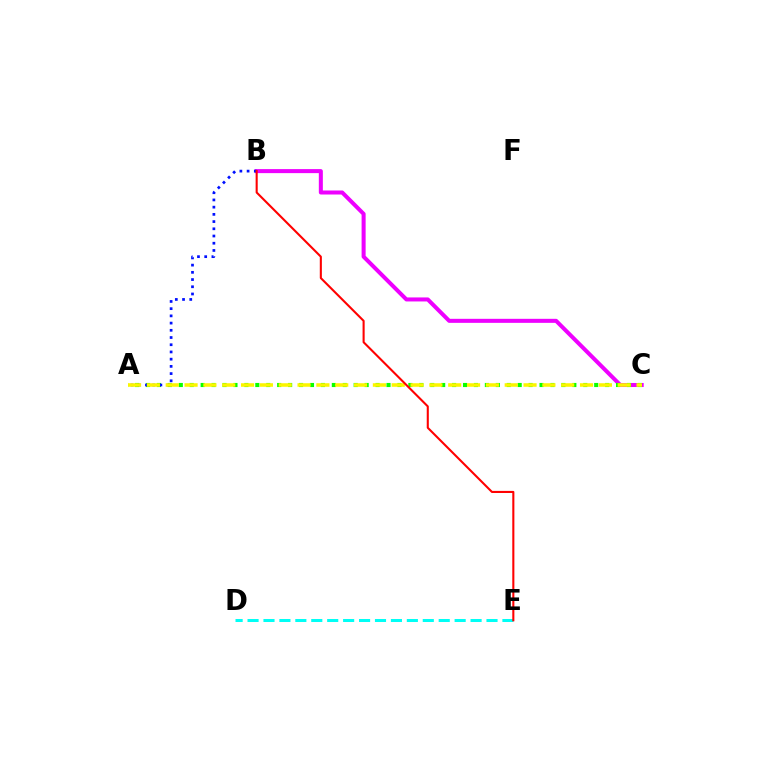{('D', 'E'): [{'color': '#00fff6', 'line_style': 'dashed', 'thickness': 2.16}], ('B', 'C'): [{'color': '#ee00ff', 'line_style': 'solid', 'thickness': 2.9}], ('A', 'C'): [{'color': '#08ff00', 'line_style': 'dotted', 'thickness': 2.97}, {'color': '#fcf500', 'line_style': 'dashed', 'thickness': 2.56}], ('A', 'B'): [{'color': '#0010ff', 'line_style': 'dotted', 'thickness': 1.96}], ('B', 'E'): [{'color': '#ff0000', 'line_style': 'solid', 'thickness': 1.5}]}